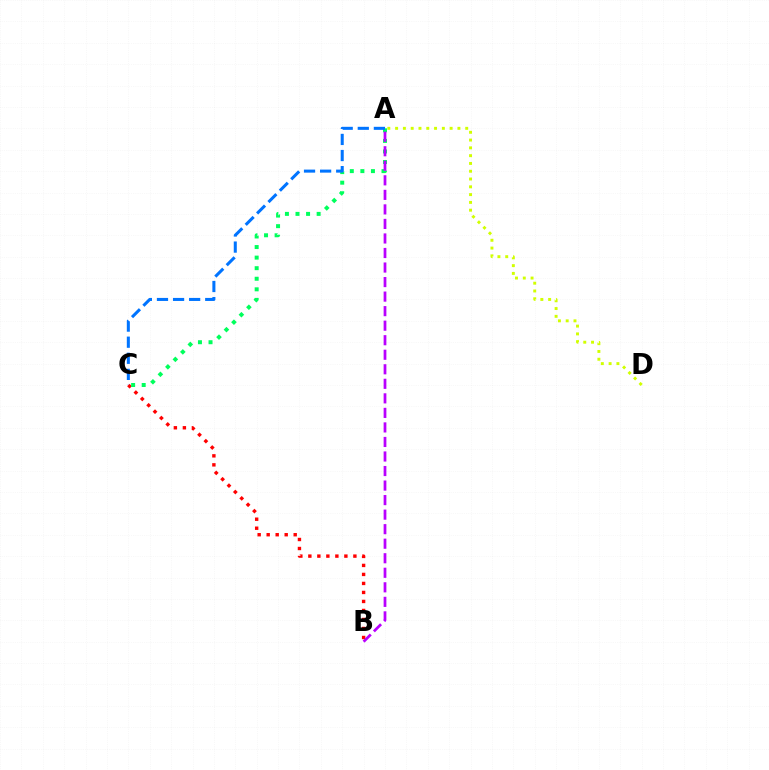{('B', 'C'): [{'color': '#ff0000', 'line_style': 'dotted', 'thickness': 2.45}], ('A', 'C'): [{'color': '#00ff5c', 'line_style': 'dotted', 'thickness': 2.87}, {'color': '#0074ff', 'line_style': 'dashed', 'thickness': 2.19}], ('A', 'B'): [{'color': '#b900ff', 'line_style': 'dashed', 'thickness': 1.97}], ('A', 'D'): [{'color': '#d1ff00', 'line_style': 'dotted', 'thickness': 2.12}]}